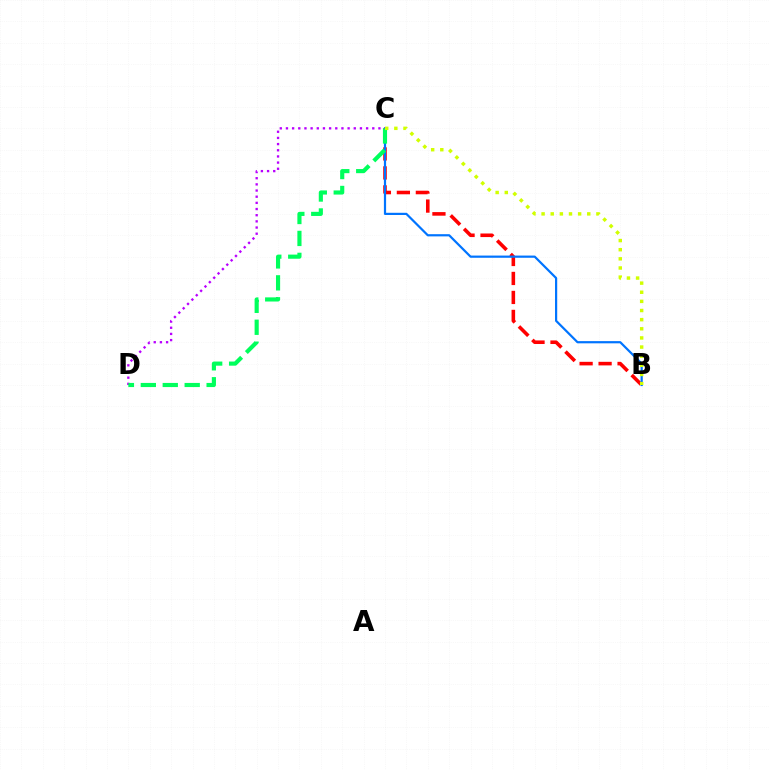{('B', 'C'): [{'color': '#ff0000', 'line_style': 'dashed', 'thickness': 2.58}, {'color': '#0074ff', 'line_style': 'solid', 'thickness': 1.59}, {'color': '#d1ff00', 'line_style': 'dotted', 'thickness': 2.48}], ('C', 'D'): [{'color': '#b900ff', 'line_style': 'dotted', 'thickness': 1.68}, {'color': '#00ff5c', 'line_style': 'dashed', 'thickness': 2.98}]}